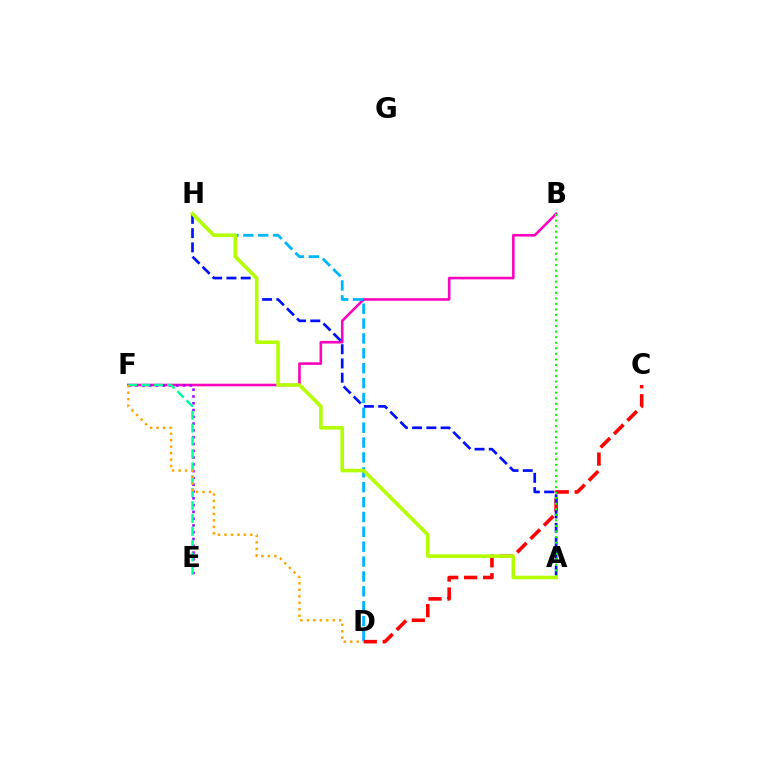{('B', 'F'): [{'color': '#ff00bd', 'line_style': 'solid', 'thickness': 1.86}], ('D', 'H'): [{'color': '#00b5ff', 'line_style': 'dashed', 'thickness': 2.02}], ('E', 'F'): [{'color': '#9b00ff', 'line_style': 'dotted', 'thickness': 1.84}, {'color': '#00ff9d', 'line_style': 'dashed', 'thickness': 1.75}], ('C', 'D'): [{'color': '#ff0000', 'line_style': 'dashed', 'thickness': 2.58}], ('A', 'H'): [{'color': '#0010ff', 'line_style': 'dashed', 'thickness': 1.94}, {'color': '#b3ff00', 'line_style': 'solid', 'thickness': 2.59}], ('A', 'B'): [{'color': '#08ff00', 'line_style': 'dotted', 'thickness': 1.51}], ('D', 'F'): [{'color': '#ffa500', 'line_style': 'dotted', 'thickness': 1.76}]}